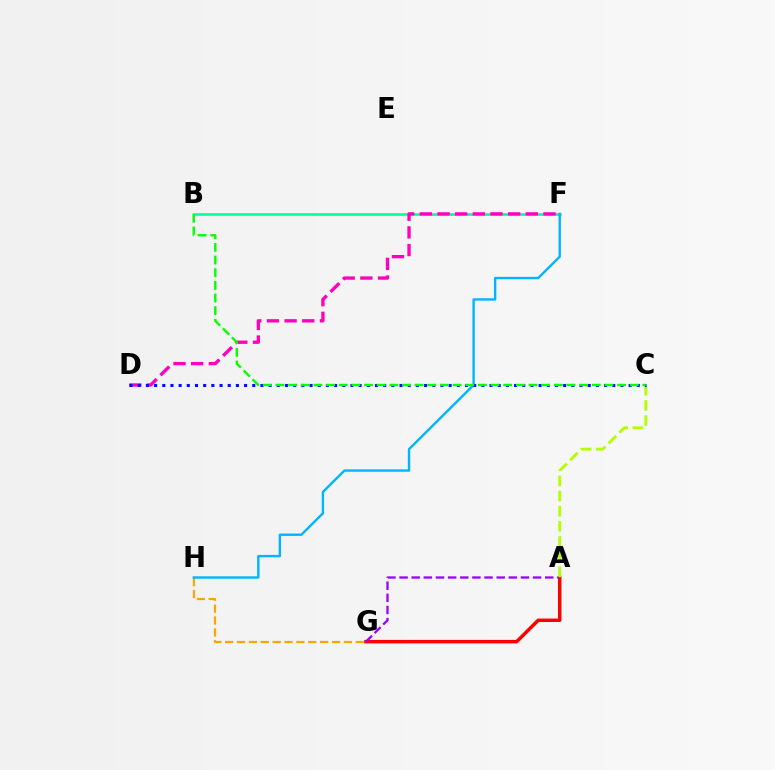{('A', 'G'): [{'color': '#ff0000', 'line_style': 'solid', 'thickness': 2.5}, {'color': '#9b00ff', 'line_style': 'dashed', 'thickness': 1.65}], ('B', 'F'): [{'color': '#00ff9d', 'line_style': 'solid', 'thickness': 1.87}], ('G', 'H'): [{'color': '#ffa500', 'line_style': 'dashed', 'thickness': 1.61}], ('A', 'C'): [{'color': '#b3ff00', 'line_style': 'dashed', 'thickness': 2.06}], ('D', 'F'): [{'color': '#ff00bd', 'line_style': 'dashed', 'thickness': 2.4}], ('F', 'H'): [{'color': '#00b5ff', 'line_style': 'solid', 'thickness': 1.72}], ('C', 'D'): [{'color': '#0010ff', 'line_style': 'dotted', 'thickness': 2.22}], ('B', 'C'): [{'color': '#08ff00', 'line_style': 'dashed', 'thickness': 1.72}]}